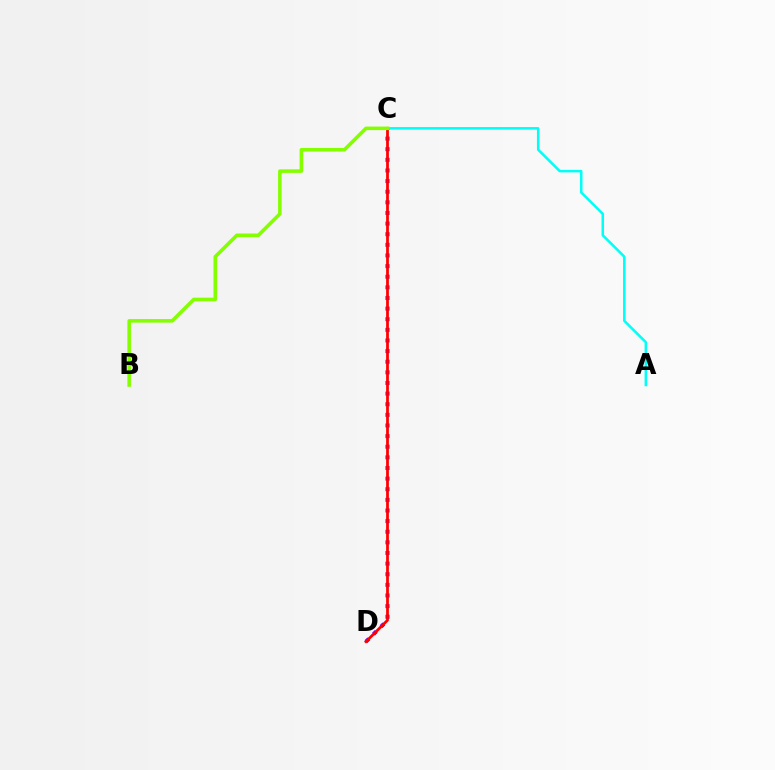{('C', 'D'): [{'color': '#7200ff', 'line_style': 'dotted', 'thickness': 2.89}, {'color': '#ff0000', 'line_style': 'solid', 'thickness': 1.98}], ('A', 'C'): [{'color': '#00fff6', 'line_style': 'solid', 'thickness': 1.82}], ('B', 'C'): [{'color': '#84ff00', 'line_style': 'solid', 'thickness': 2.56}]}